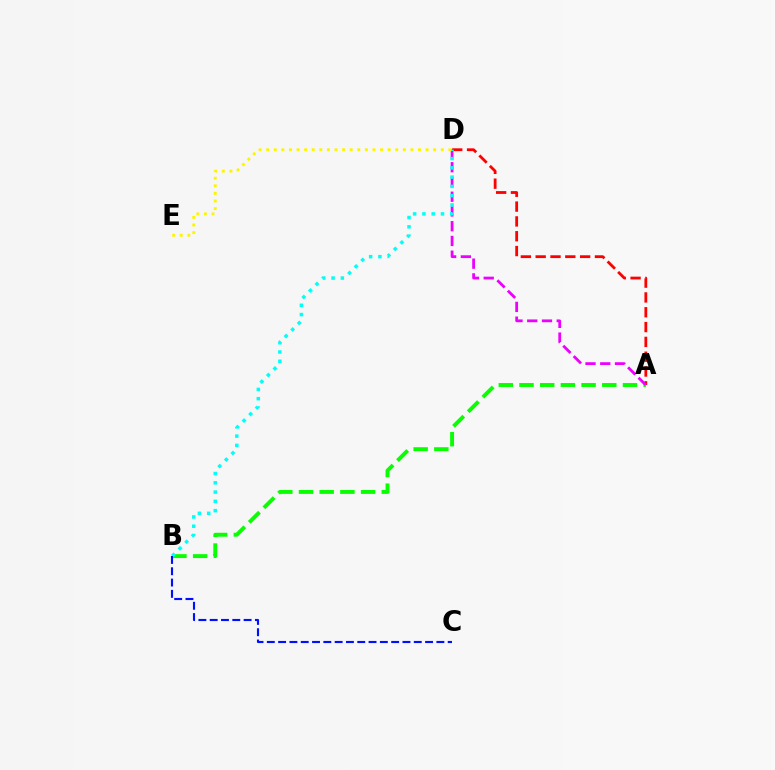{('A', 'B'): [{'color': '#08ff00', 'line_style': 'dashed', 'thickness': 2.81}], ('A', 'D'): [{'color': '#ff0000', 'line_style': 'dashed', 'thickness': 2.01}, {'color': '#ee00ff', 'line_style': 'dashed', 'thickness': 2.0}], ('B', 'D'): [{'color': '#00fff6', 'line_style': 'dotted', 'thickness': 2.52}], ('D', 'E'): [{'color': '#fcf500', 'line_style': 'dotted', 'thickness': 2.06}], ('B', 'C'): [{'color': '#0010ff', 'line_style': 'dashed', 'thickness': 1.54}]}